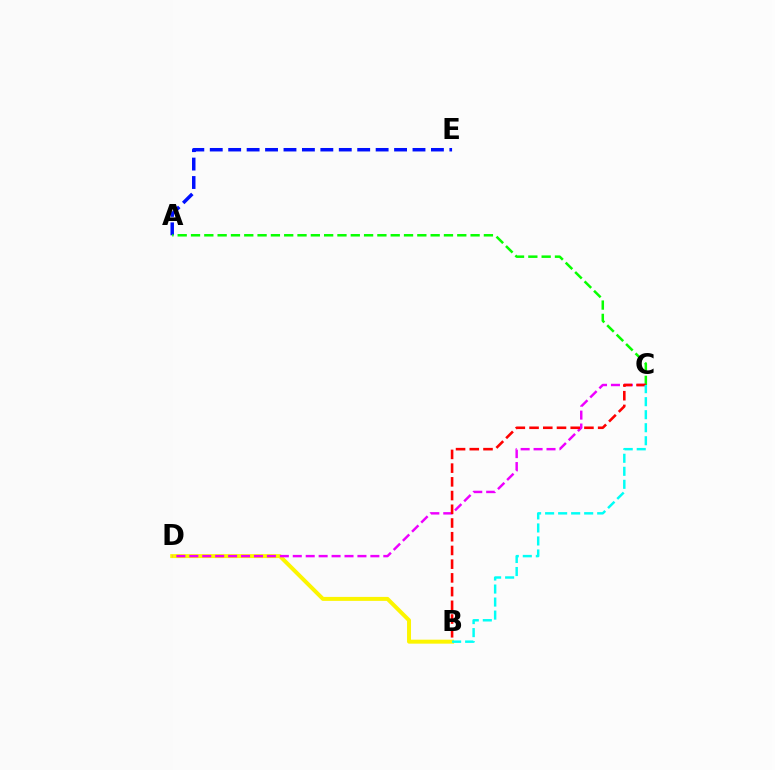{('B', 'D'): [{'color': '#fcf500', 'line_style': 'solid', 'thickness': 2.86}], ('A', 'E'): [{'color': '#0010ff', 'line_style': 'dashed', 'thickness': 2.5}], ('A', 'C'): [{'color': '#08ff00', 'line_style': 'dashed', 'thickness': 1.81}], ('C', 'D'): [{'color': '#ee00ff', 'line_style': 'dashed', 'thickness': 1.76}], ('B', 'C'): [{'color': '#ff0000', 'line_style': 'dashed', 'thickness': 1.86}, {'color': '#00fff6', 'line_style': 'dashed', 'thickness': 1.77}]}